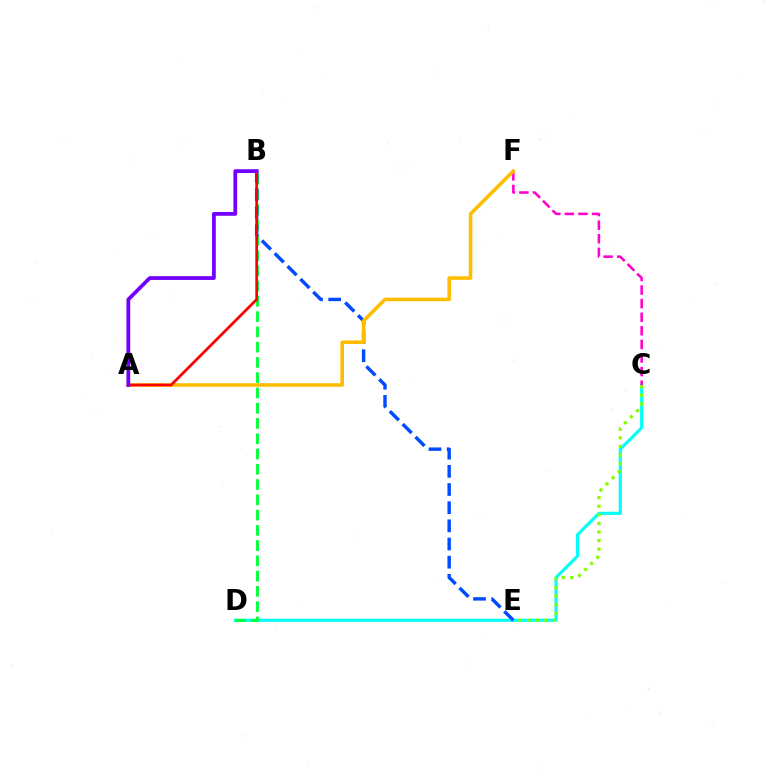{('C', 'D'): [{'color': '#00fff6', 'line_style': 'solid', 'thickness': 2.25}], ('B', 'D'): [{'color': '#00ff39', 'line_style': 'dashed', 'thickness': 2.07}], ('B', 'E'): [{'color': '#004bff', 'line_style': 'dashed', 'thickness': 2.47}], ('C', 'F'): [{'color': '#ff00cf', 'line_style': 'dashed', 'thickness': 1.85}], ('A', 'F'): [{'color': '#ffbd00', 'line_style': 'solid', 'thickness': 2.57}], ('C', 'E'): [{'color': '#84ff00', 'line_style': 'dotted', 'thickness': 2.33}], ('A', 'B'): [{'color': '#ff0000', 'line_style': 'solid', 'thickness': 1.97}, {'color': '#7200ff', 'line_style': 'solid', 'thickness': 2.72}]}